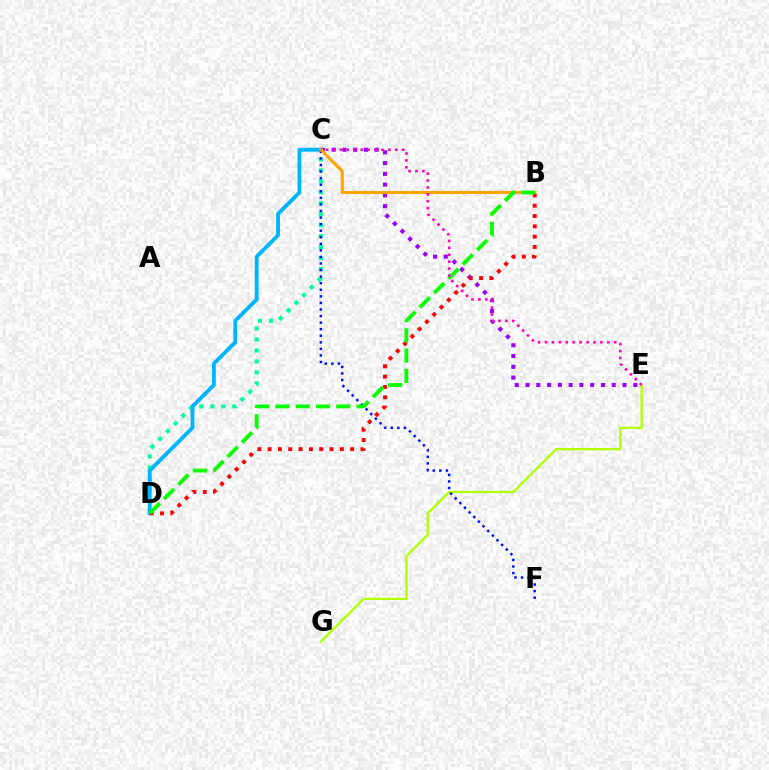{('C', 'E'): [{'color': '#9b00ff', 'line_style': 'dotted', 'thickness': 2.93}, {'color': '#ff00bd', 'line_style': 'dotted', 'thickness': 1.88}], ('C', 'D'): [{'color': '#00ff9d', 'line_style': 'dotted', 'thickness': 2.98}, {'color': '#00b5ff', 'line_style': 'solid', 'thickness': 2.77}], ('E', 'G'): [{'color': '#b3ff00', 'line_style': 'solid', 'thickness': 1.64}], ('B', 'D'): [{'color': '#ff0000', 'line_style': 'dotted', 'thickness': 2.8}, {'color': '#08ff00', 'line_style': 'dashed', 'thickness': 2.75}], ('C', 'F'): [{'color': '#0010ff', 'line_style': 'dotted', 'thickness': 1.78}], ('B', 'C'): [{'color': '#ffa500', 'line_style': 'solid', 'thickness': 2.21}]}